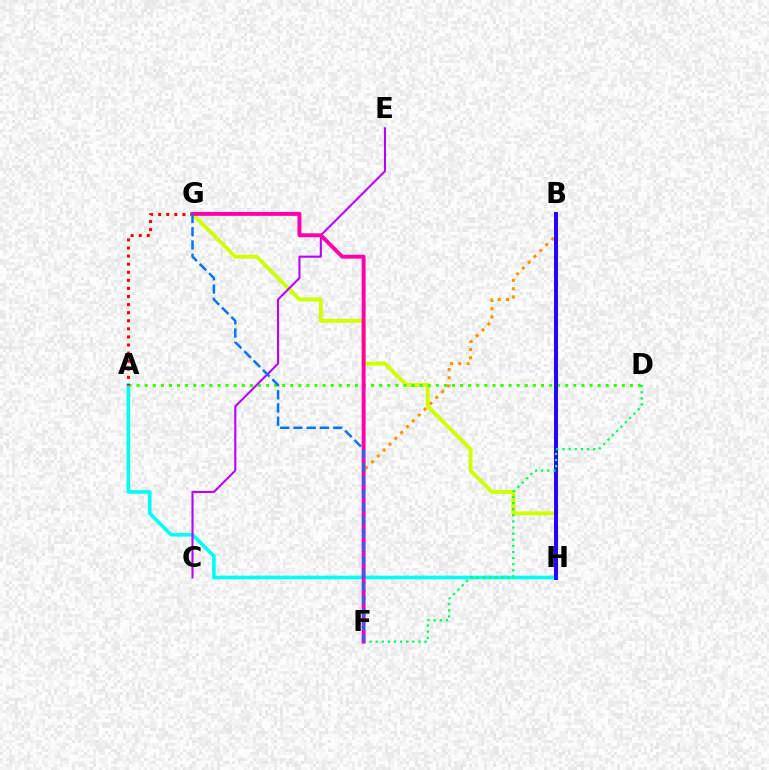{('G', 'H'): [{'color': '#d1ff00', 'line_style': 'solid', 'thickness': 2.84}], ('B', 'F'): [{'color': '#ff9400', 'line_style': 'dotted', 'thickness': 2.25}], ('A', 'D'): [{'color': '#3dff00', 'line_style': 'dotted', 'thickness': 2.2}], ('A', 'H'): [{'color': '#00fff6', 'line_style': 'solid', 'thickness': 2.62}], ('C', 'E'): [{'color': '#b900ff', 'line_style': 'solid', 'thickness': 1.5}], ('B', 'H'): [{'color': '#2500ff', 'line_style': 'solid', 'thickness': 2.84}], ('A', 'G'): [{'color': '#ff0000', 'line_style': 'dotted', 'thickness': 2.2}], ('D', 'F'): [{'color': '#00ff5c', 'line_style': 'dotted', 'thickness': 1.66}], ('F', 'G'): [{'color': '#ff00ac', 'line_style': 'solid', 'thickness': 2.83}, {'color': '#0074ff', 'line_style': 'dashed', 'thickness': 1.8}]}